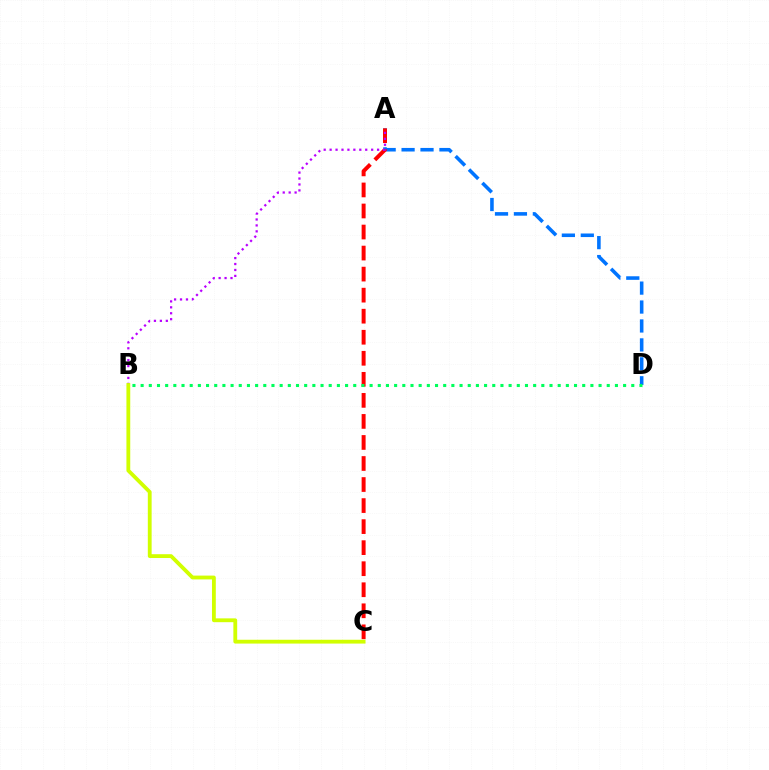{('A', 'D'): [{'color': '#0074ff', 'line_style': 'dashed', 'thickness': 2.57}], ('A', 'C'): [{'color': '#ff0000', 'line_style': 'dashed', 'thickness': 2.86}], ('A', 'B'): [{'color': '#b900ff', 'line_style': 'dotted', 'thickness': 1.61}], ('B', 'D'): [{'color': '#00ff5c', 'line_style': 'dotted', 'thickness': 2.22}], ('B', 'C'): [{'color': '#d1ff00', 'line_style': 'solid', 'thickness': 2.75}]}